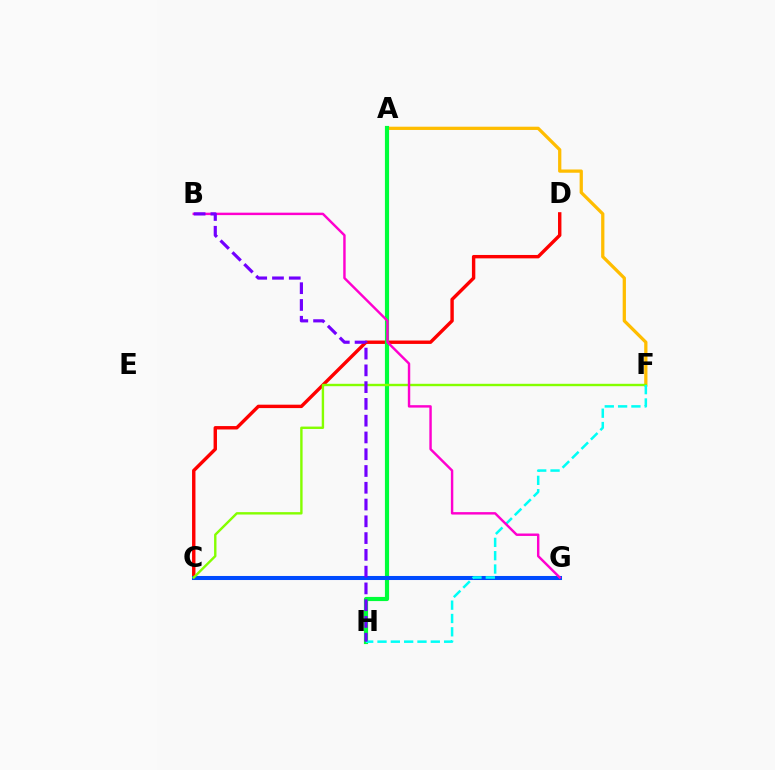{('A', 'F'): [{'color': '#ffbd00', 'line_style': 'solid', 'thickness': 2.34}], ('C', 'D'): [{'color': '#ff0000', 'line_style': 'solid', 'thickness': 2.45}], ('A', 'H'): [{'color': '#00ff39', 'line_style': 'solid', 'thickness': 2.99}], ('C', 'G'): [{'color': '#004bff', 'line_style': 'solid', 'thickness': 2.91}], ('C', 'F'): [{'color': '#84ff00', 'line_style': 'solid', 'thickness': 1.73}], ('F', 'H'): [{'color': '#00fff6', 'line_style': 'dashed', 'thickness': 1.81}], ('B', 'G'): [{'color': '#ff00cf', 'line_style': 'solid', 'thickness': 1.75}], ('B', 'H'): [{'color': '#7200ff', 'line_style': 'dashed', 'thickness': 2.28}]}